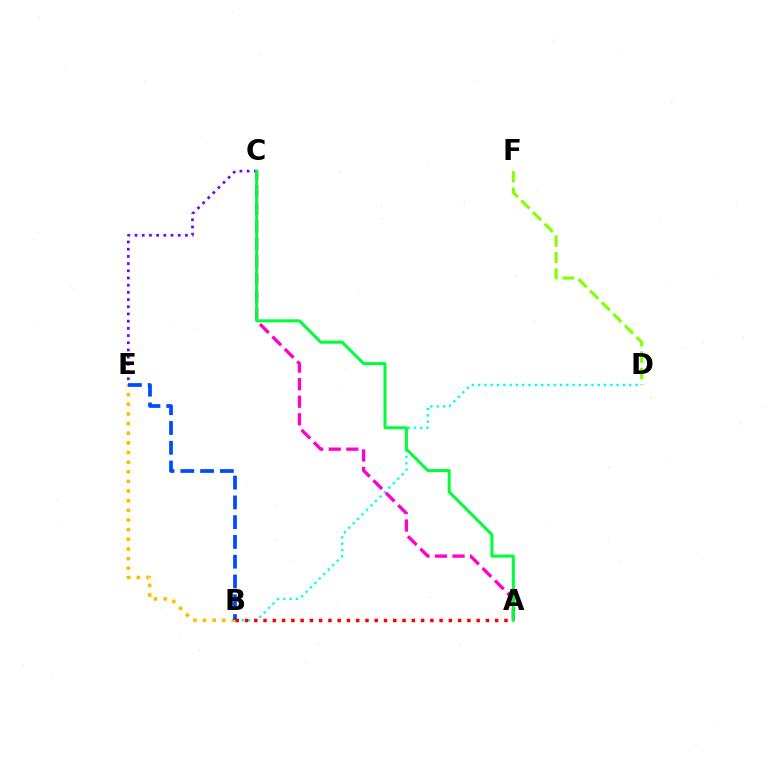{('C', 'E'): [{'color': '#7200ff', 'line_style': 'dotted', 'thickness': 1.96}], ('B', 'D'): [{'color': '#00fff6', 'line_style': 'dotted', 'thickness': 1.71}], ('B', 'E'): [{'color': '#ffbd00', 'line_style': 'dotted', 'thickness': 2.62}, {'color': '#004bff', 'line_style': 'dashed', 'thickness': 2.69}], ('A', 'B'): [{'color': '#ff0000', 'line_style': 'dotted', 'thickness': 2.52}], ('A', 'C'): [{'color': '#ff00cf', 'line_style': 'dashed', 'thickness': 2.39}, {'color': '#00ff39', 'line_style': 'solid', 'thickness': 2.18}], ('D', 'F'): [{'color': '#84ff00', 'line_style': 'dashed', 'thickness': 2.23}]}